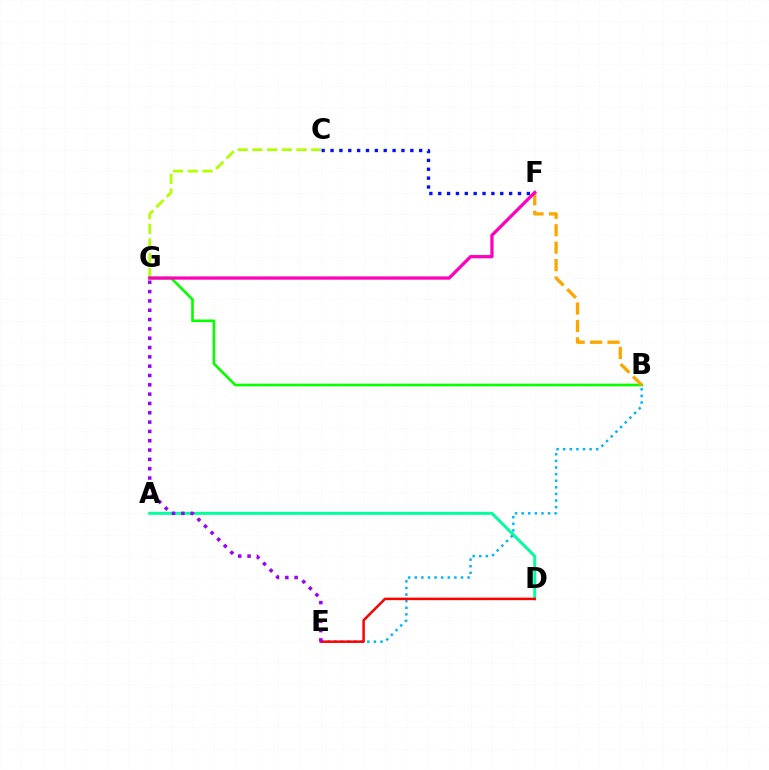{('C', 'G'): [{'color': '#b3ff00', 'line_style': 'dashed', 'thickness': 2.0}], ('A', 'D'): [{'color': '#00ff9d', 'line_style': 'solid', 'thickness': 2.14}], ('B', 'E'): [{'color': '#00b5ff', 'line_style': 'dotted', 'thickness': 1.79}], ('D', 'E'): [{'color': '#ff0000', 'line_style': 'solid', 'thickness': 1.8}], ('B', 'G'): [{'color': '#08ff00', 'line_style': 'solid', 'thickness': 1.91}], ('B', 'F'): [{'color': '#ffa500', 'line_style': 'dashed', 'thickness': 2.37}], ('F', 'G'): [{'color': '#ff00bd', 'line_style': 'solid', 'thickness': 2.34}], ('E', 'G'): [{'color': '#9b00ff', 'line_style': 'dotted', 'thickness': 2.53}], ('C', 'F'): [{'color': '#0010ff', 'line_style': 'dotted', 'thickness': 2.41}]}